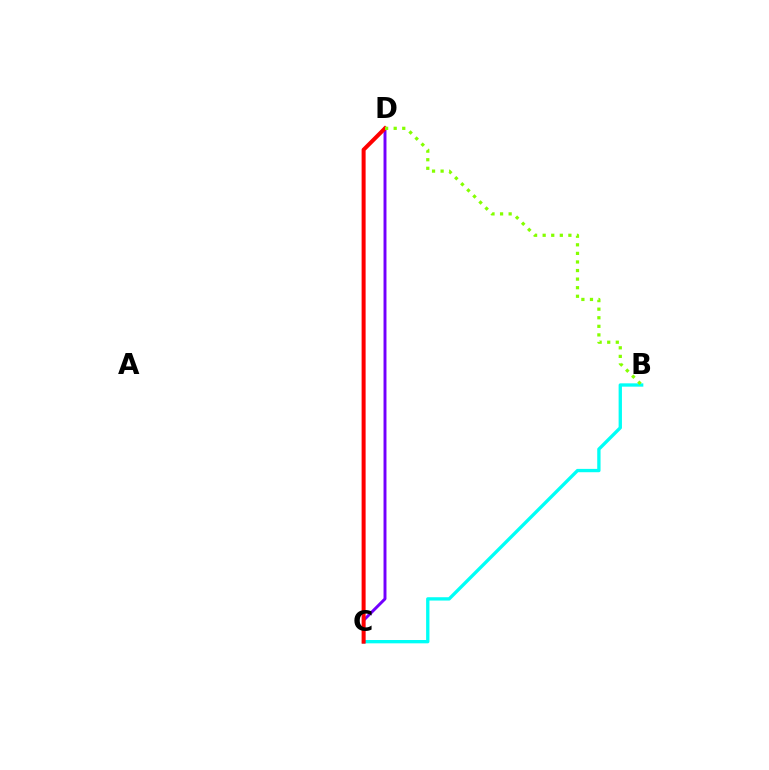{('B', 'C'): [{'color': '#00fff6', 'line_style': 'solid', 'thickness': 2.4}], ('C', 'D'): [{'color': '#7200ff', 'line_style': 'solid', 'thickness': 2.12}, {'color': '#ff0000', 'line_style': 'solid', 'thickness': 2.88}], ('B', 'D'): [{'color': '#84ff00', 'line_style': 'dotted', 'thickness': 2.33}]}